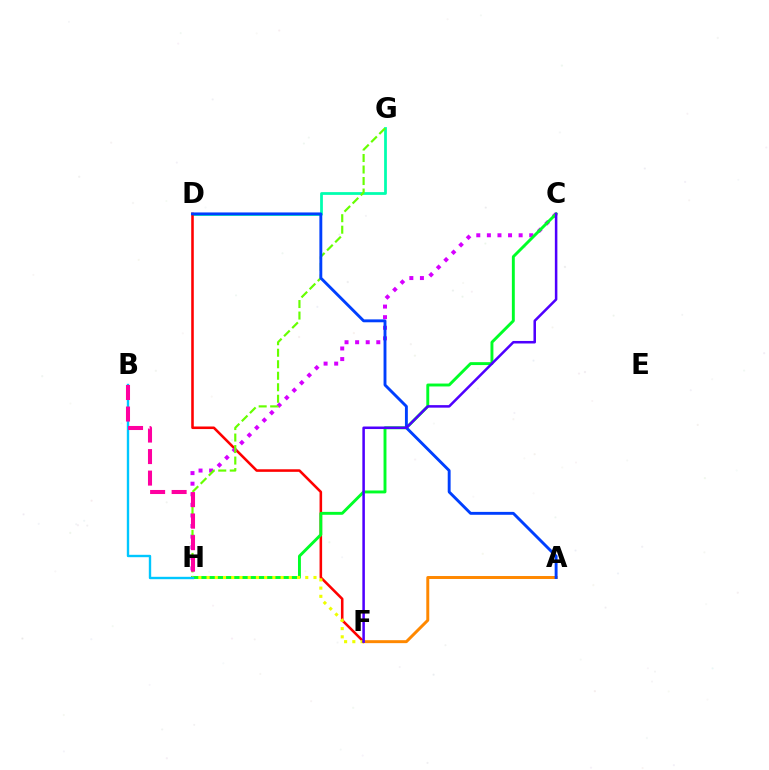{('D', 'G'): [{'color': '#00ffaf', 'line_style': 'solid', 'thickness': 1.99}], ('D', 'F'): [{'color': '#ff0000', 'line_style': 'solid', 'thickness': 1.85}], ('C', 'H'): [{'color': '#d600ff', 'line_style': 'dotted', 'thickness': 2.88}, {'color': '#00ff27', 'line_style': 'solid', 'thickness': 2.1}], ('G', 'H'): [{'color': '#66ff00', 'line_style': 'dashed', 'thickness': 1.56}], ('F', 'H'): [{'color': '#eeff00', 'line_style': 'dotted', 'thickness': 2.23}], ('A', 'F'): [{'color': '#ff8800', 'line_style': 'solid', 'thickness': 2.13}], ('B', 'H'): [{'color': '#00c7ff', 'line_style': 'solid', 'thickness': 1.72}, {'color': '#ff00a0', 'line_style': 'dashed', 'thickness': 2.92}], ('A', 'D'): [{'color': '#003fff', 'line_style': 'solid', 'thickness': 2.08}], ('C', 'F'): [{'color': '#4f00ff', 'line_style': 'solid', 'thickness': 1.82}]}